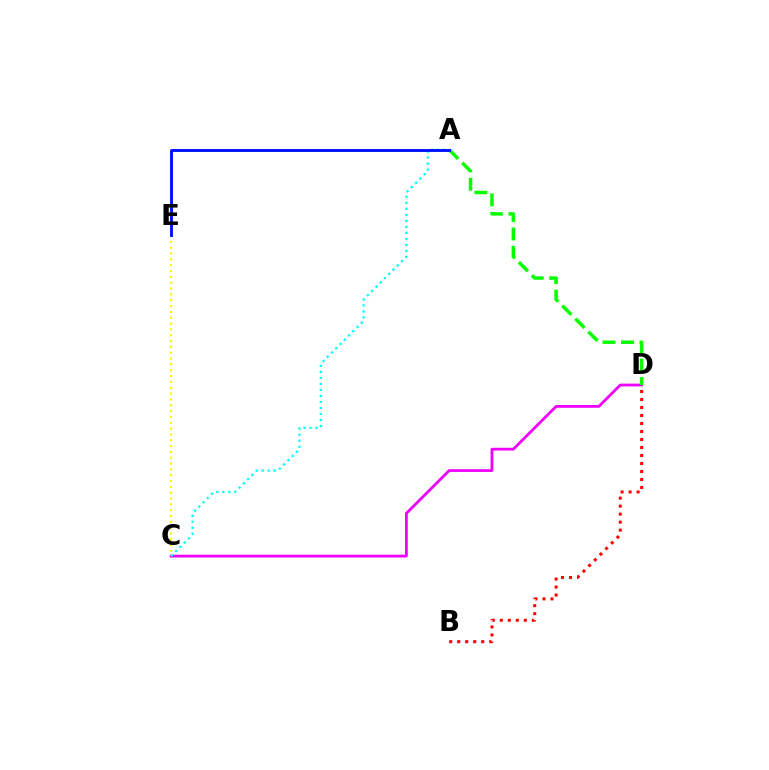{('C', 'D'): [{'color': '#ee00ff', 'line_style': 'solid', 'thickness': 2.0}], ('B', 'D'): [{'color': '#ff0000', 'line_style': 'dotted', 'thickness': 2.17}], ('C', 'E'): [{'color': '#fcf500', 'line_style': 'dotted', 'thickness': 1.58}], ('A', 'C'): [{'color': '#00fff6', 'line_style': 'dotted', 'thickness': 1.63}], ('A', 'D'): [{'color': '#08ff00', 'line_style': 'dashed', 'thickness': 2.51}], ('A', 'E'): [{'color': '#0010ff', 'line_style': 'solid', 'thickness': 2.08}]}